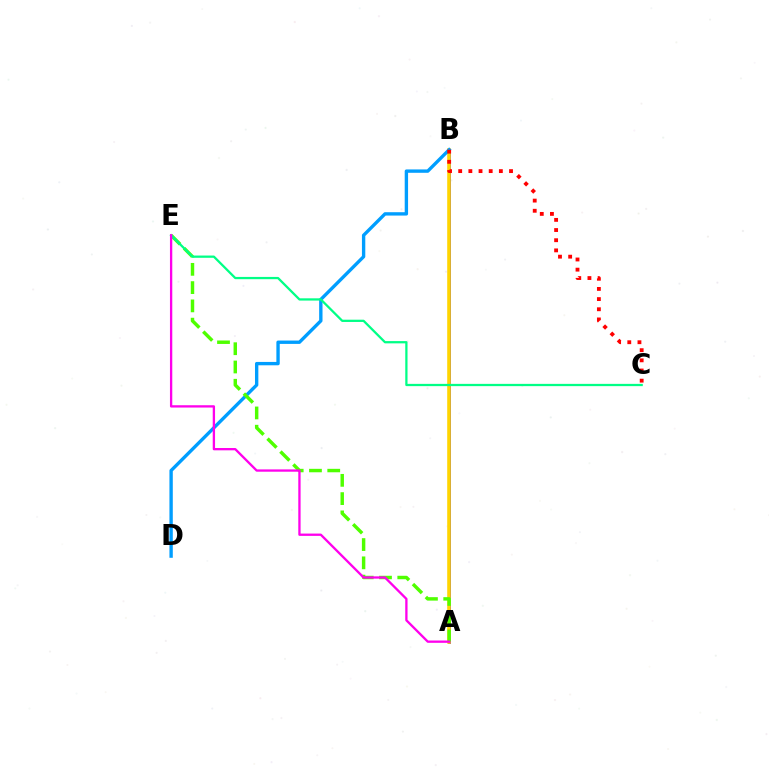{('A', 'B'): [{'color': '#3700ff', 'line_style': 'solid', 'thickness': 1.99}, {'color': '#ffd500', 'line_style': 'solid', 'thickness': 2.58}], ('B', 'D'): [{'color': '#009eff', 'line_style': 'solid', 'thickness': 2.42}], ('A', 'E'): [{'color': '#4fff00', 'line_style': 'dashed', 'thickness': 2.48}, {'color': '#ff00ed', 'line_style': 'solid', 'thickness': 1.67}], ('C', 'E'): [{'color': '#00ff86', 'line_style': 'solid', 'thickness': 1.63}], ('B', 'C'): [{'color': '#ff0000', 'line_style': 'dotted', 'thickness': 2.76}]}